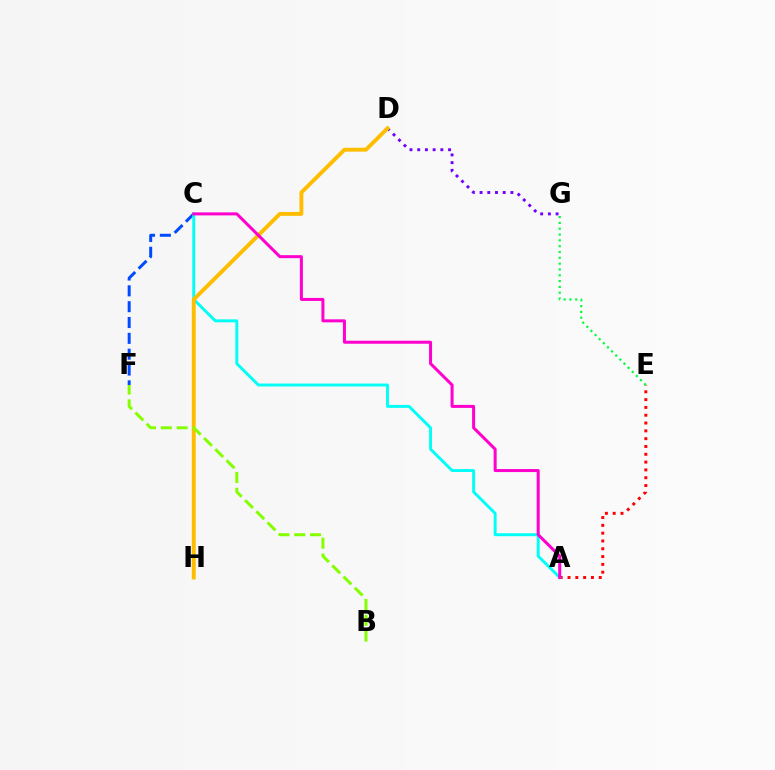{('A', 'E'): [{'color': '#ff0000', 'line_style': 'dotted', 'thickness': 2.12}], ('D', 'G'): [{'color': '#7200ff', 'line_style': 'dotted', 'thickness': 2.1}], ('C', 'F'): [{'color': '#004bff', 'line_style': 'dashed', 'thickness': 2.15}], ('E', 'G'): [{'color': '#00ff39', 'line_style': 'dotted', 'thickness': 1.58}], ('A', 'C'): [{'color': '#00fff6', 'line_style': 'solid', 'thickness': 2.1}, {'color': '#ff00cf', 'line_style': 'solid', 'thickness': 2.17}], ('D', 'H'): [{'color': '#ffbd00', 'line_style': 'solid', 'thickness': 2.81}], ('B', 'F'): [{'color': '#84ff00', 'line_style': 'dashed', 'thickness': 2.15}]}